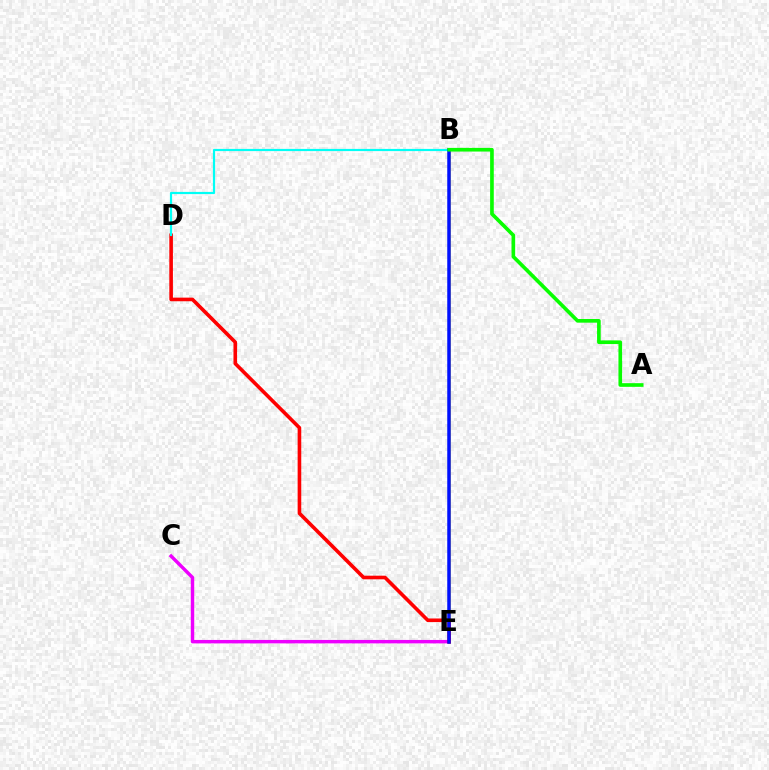{('B', 'E'): [{'color': '#fcf500', 'line_style': 'solid', 'thickness': 1.98}, {'color': '#0010ff', 'line_style': 'solid', 'thickness': 2.52}], ('C', 'E'): [{'color': '#ee00ff', 'line_style': 'solid', 'thickness': 2.47}], ('D', 'E'): [{'color': '#ff0000', 'line_style': 'solid', 'thickness': 2.6}], ('B', 'D'): [{'color': '#00fff6', 'line_style': 'solid', 'thickness': 1.57}], ('A', 'B'): [{'color': '#08ff00', 'line_style': 'solid', 'thickness': 2.63}]}